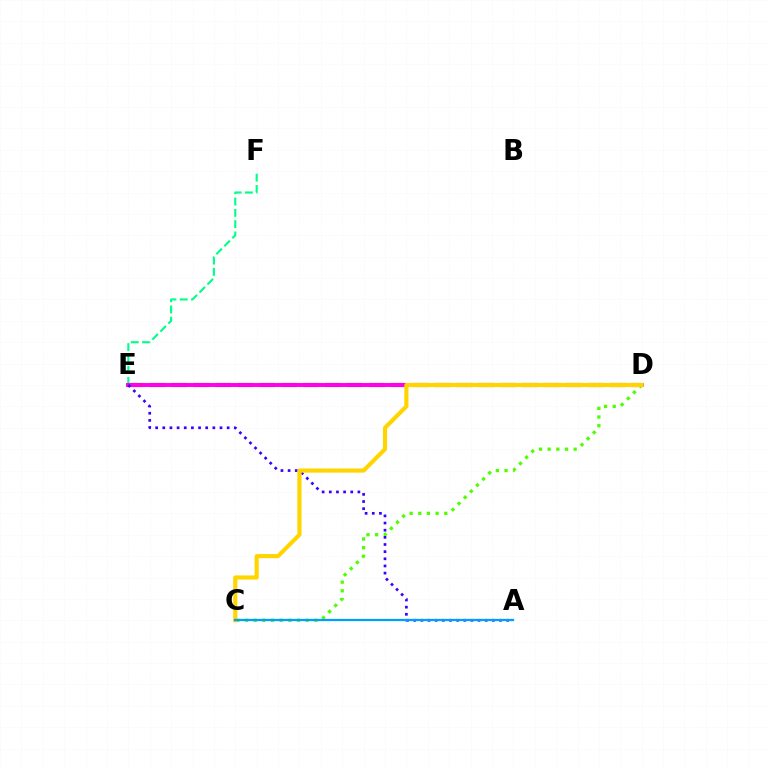{('C', 'D'): [{'color': '#4fff00', 'line_style': 'dotted', 'thickness': 2.35}, {'color': '#ffd500', 'line_style': 'solid', 'thickness': 2.98}], ('D', 'E'): [{'color': '#ff0000', 'line_style': 'dashed', 'thickness': 2.98}, {'color': '#ff00ed', 'line_style': 'solid', 'thickness': 2.83}], ('E', 'F'): [{'color': '#00ff86', 'line_style': 'dashed', 'thickness': 1.54}], ('A', 'E'): [{'color': '#3700ff', 'line_style': 'dotted', 'thickness': 1.94}], ('A', 'C'): [{'color': '#009eff', 'line_style': 'solid', 'thickness': 1.63}]}